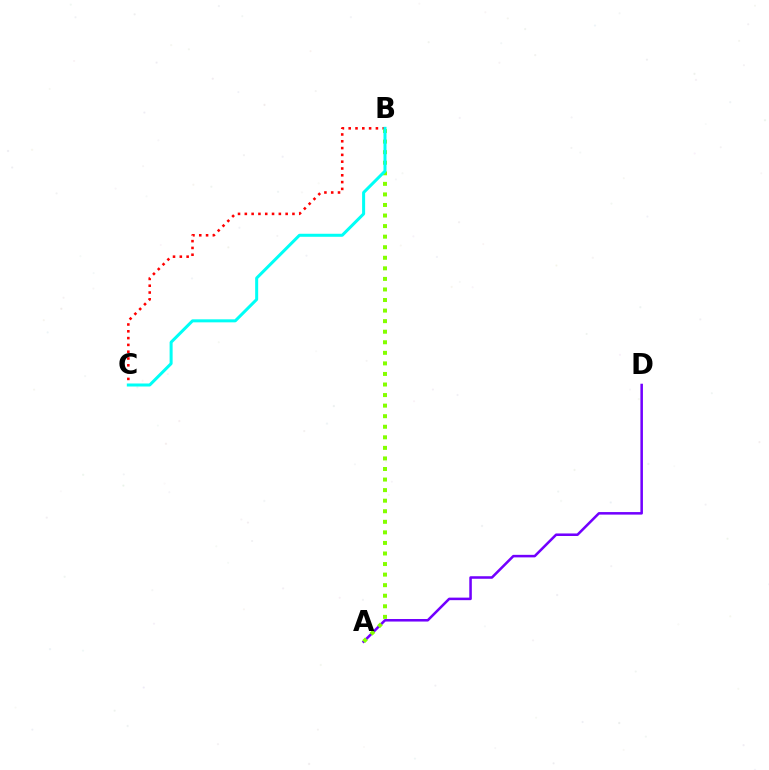{('B', 'C'): [{'color': '#ff0000', 'line_style': 'dotted', 'thickness': 1.85}, {'color': '#00fff6', 'line_style': 'solid', 'thickness': 2.17}], ('A', 'D'): [{'color': '#7200ff', 'line_style': 'solid', 'thickness': 1.83}], ('A', 'B'): [{'color': '#84ff00', 'line_style': 'dotted', 'thickness': 2.87}]}